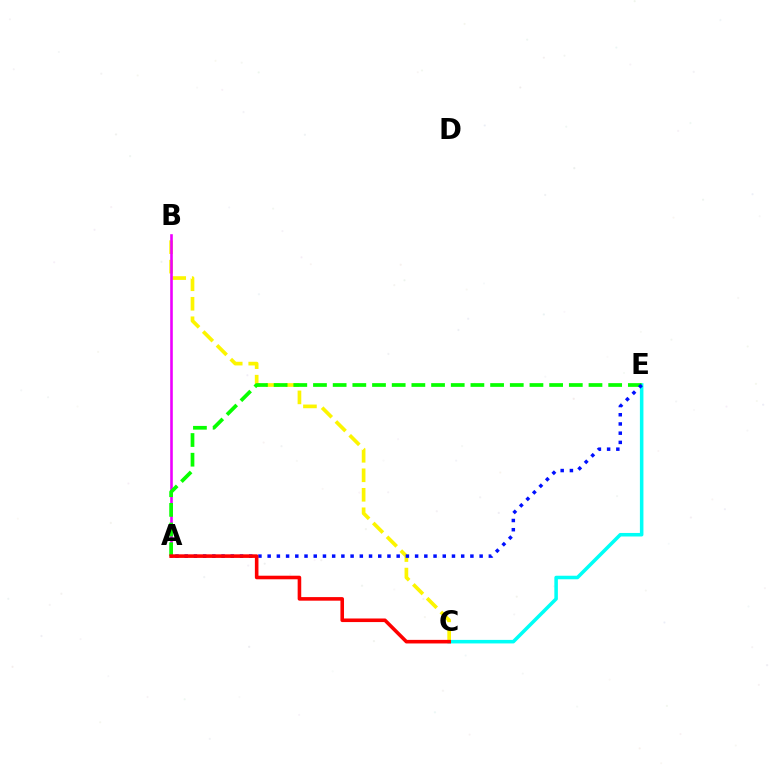{('C', 'E'): [{'color': '#00fff6', 'line_style': 'solid', 'thickness': 2.55}], ('B', 'C'): [{'color': '#fcf500', 'line_style': 'dashed', 'thickness': 2.65}], ('A', 'B'): [{'color': '#ee00ff', 'line_style': 'solid', 'thickness': 1.88}], ('A', 'E'): [{'color': '#08ff00', 'line_style': 'dashed', 'thickness': 2.67}, {'color': '#0010ff', 'line_style': 'dotted', 'thickness': 2.5}], ('A', 'C'): [{'color': '#ff0000', 'line_style': 'solid', 'thickness': 2.58}]}